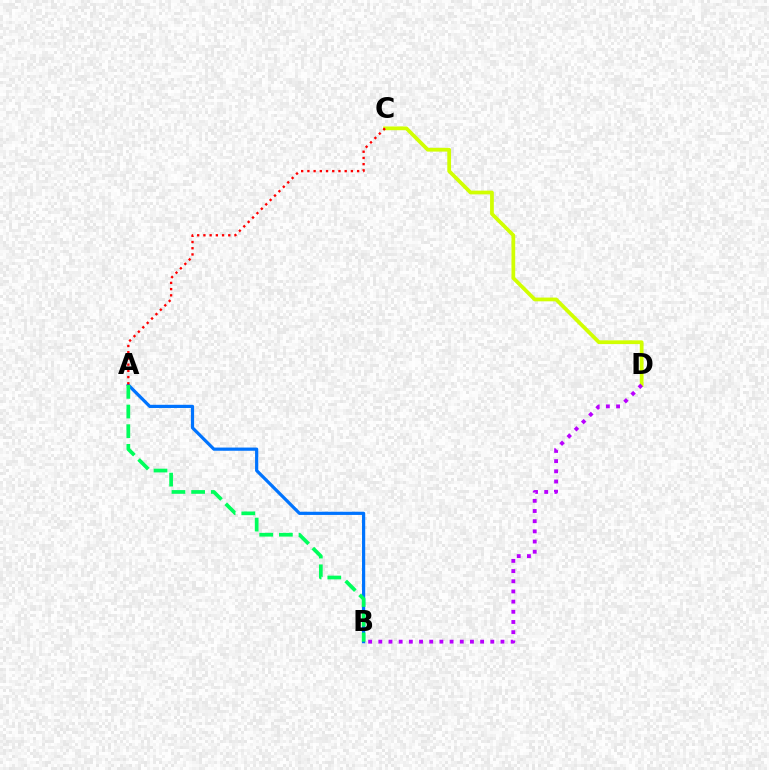{('C', 'D'): [{'color': '#d1ff00', 'line_style': 'solid', 'thickness': 2.7}], ('A', 'B'): [{'color': '#0074ff', 'line_style': 'solid', 'thickness': 2.3}, {'color': '#00ff5c', 'line_style': 'dashed', 'thickness': 2.67}], ('A', 'C'): [{'color': '#ff0000', 'line_style': 'dotted', 'thickness': 1.69}], ('B', 'D'): [{'color': '#b900ff', 'line_style': 'dotted', 'thickness': 2.77}]}